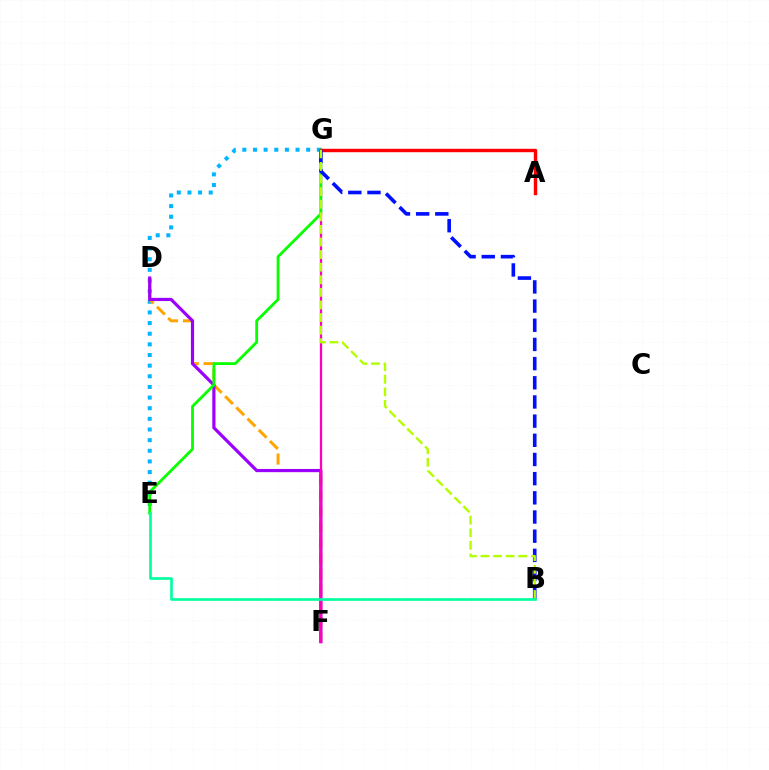{('E', 'G'): [{'color': '#00b5ff', 'line_style': 'dotted', 'thickness': 2.89}, {'color': '#08ff00', 'line_style': 'solid', 'thickness': 2.02}], ('D', 'F'): [{'color': '#ffa500', 'line_style': 'dashed', 'thickness': 2.15}, {'color': '#9b00ff', 'line_style': 'solid', 'thickness': 2.3}], ('F', 'G'): [{'color': '#ff00bd', 'line_style': 'solid', 'thickness': 1.65}], ('A', 'G'): [{'color': '#ff0000', 'line_style': 'solid', 'thickness': 2.47}], ('B', 'G'): [{'color': '#0010ff', 'line_style': 'dashed', 'thickness': 2.6}, {'color': '#b3ff00', 'line_style': 'dashed', 'thickness': 1.71}], ('B', 'E'): [{'color': '#00ff9d', 'line_style': 'solid', 'thickness': 1.91}]}